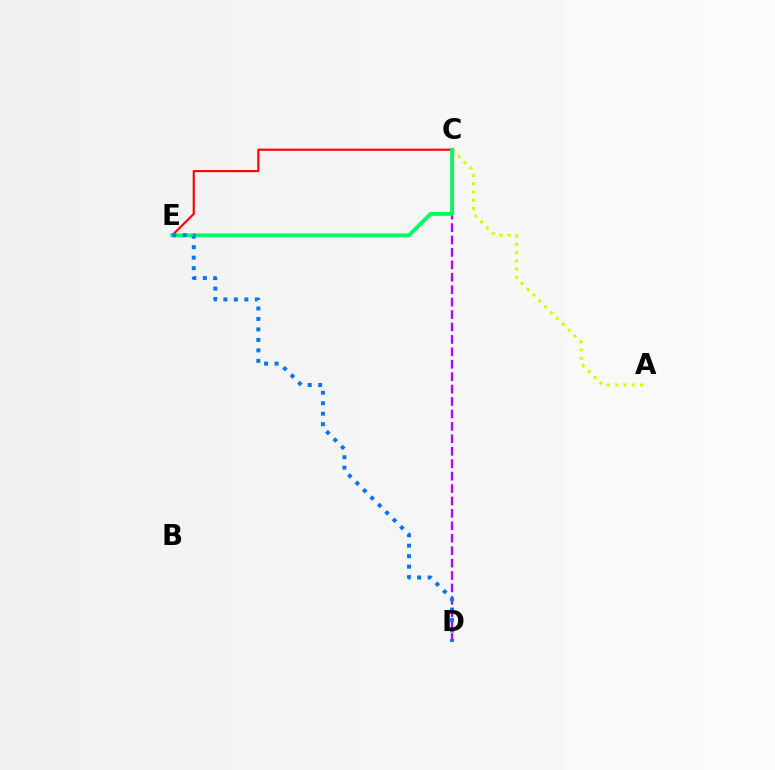{('C', 'D'): [{'color': '#b900ff', 'line_style': 'dashed', 'thickness': 1.69}], ('A', 'C'): [{'color': '#d1ff00', 'line_style': 'dotted', 'thickness': 2.25}], ('C', 'E'): [{'color': '#ff0000', 'line_style': 'solid', 'thickness': 1.53}, {'color': '#00ff5c', 'line_style': 'solid', 'thickness': 2.77}], ('D', 'E'): [{'color': '#0074ff', 'line_style': 'dotted', 'thickness': 2.85}]}